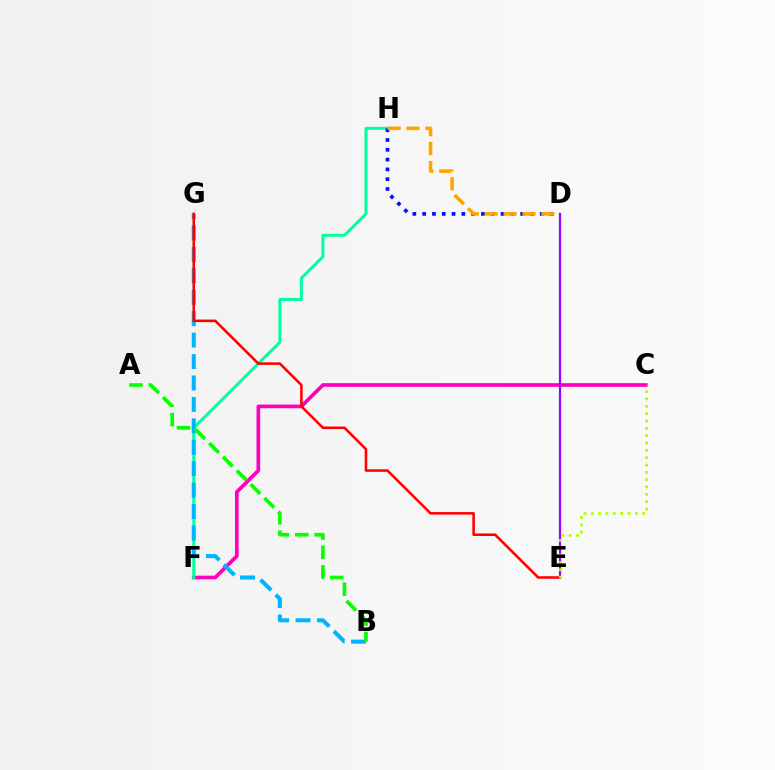{('C', 'F'): [{'color': '#ff00bd', 'line_style': 'solid', 'thickness': 2.65}], ('F', 'H'): [{'color': '#00ff9d', 'line_style': 'solid', 'thickness': 2.14}], ('D', 'H'): [{'color': '#0010ff', 'line_style': 'dotted', 'thickness': 2.66}, {'color': '#ffa500', 'line_style': 'dashed', 'thickness': 2.57}], ('B', 'G'): [{'color': '#00b5ff', 'line_style': 'dashed', 'thickness': 2.91}], ('E', 'G'): [{'color': '#ff0000', 'line_style': 'solid', 'thickness': 1.84}], ('A', 'B'): [{'color': '#08ff00', 'line_style': 'dashed', 'thickness': 2.64}], ('D', 'E'): [{'color': '#9b00ff', 'line_style': 'solid', 'thickness': 1.56}], ('C', 'E'): [{'color': '#b3ff00', 'line_style': 'dotted', 'thickness': 1.99}]}